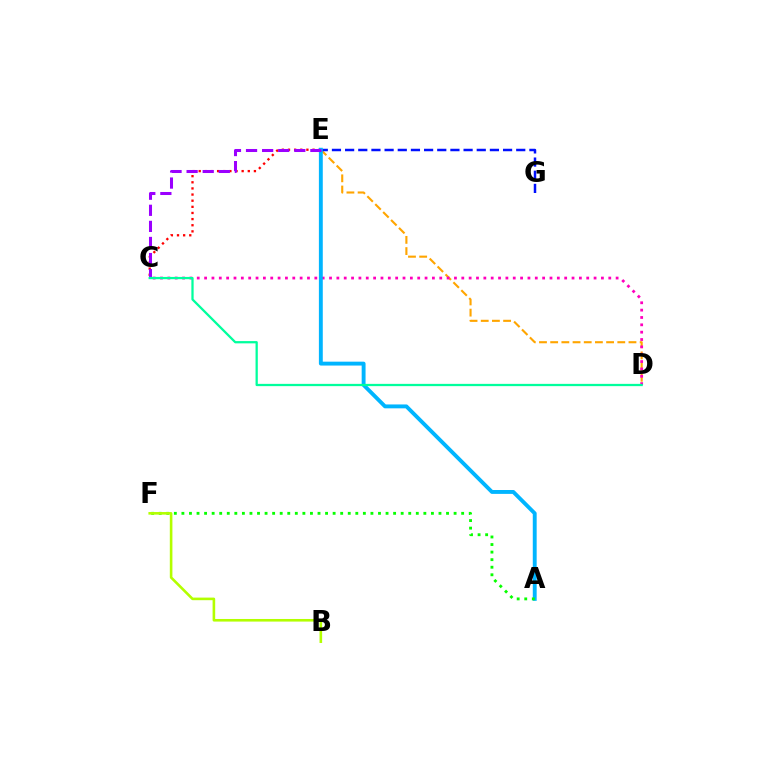{('D', 'E'): [{'color': '#ffa500', 'line_style': 'dashed', 'thickness': 1.52}], ('E', 'G'): [{'color': '#0010ff', 'line_style': 'dashed', 'thickness': 1.79}], ('C', 'E'): [{'color': '#ff0000', 'line_style': 'dotted', 'thickness': 1.67}, {'color': '#9b00ff', 'line_style': 'dashed', 'thickness': 2.19}], ('C', 'D'): [{'color': '#ff00bd', 'line_style': 'dotted', 'thickness': 2.0}, {'color': '#00ff9d', 'line_style': 'solid', 'thickness': 1.63}], ('A', 'E'): [{'color': '#00b5ff', 'line_style': 'solid', 'thickness': 2.8}], ('A', 'F'): [{'color': '#08ff00', 'line_style': 'dotted', 'thickness': 2.05}], ('B', 'F'): [{'color': '#b3ff00', 'line_style': 'solid', 'thickness': 1.87}]}